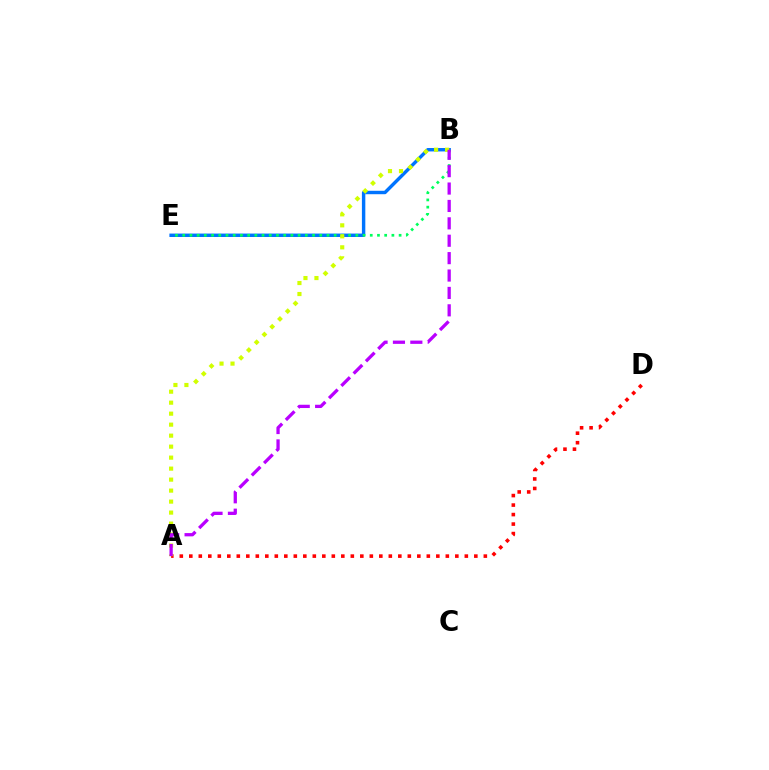{('B', 'E'): [{'color': '#0074ff', 'line_style': 'solid', 'thickness': 2.46}, {'color': '#00ff5c', 'line_style': 'dotted', 'thickness': 1.96}], ('A', 'D'): [{'color': '#ff0000', 'line_style': 'dotted', 'thickness': 2.58}], ('A', 'B'): [{'color': '#d1ff00', 'line_style': 'dotted', 'thickness': 2.99}, {'color': '#b900ff', 'line_style': 'dashed', 'thickness': 2.36}]}